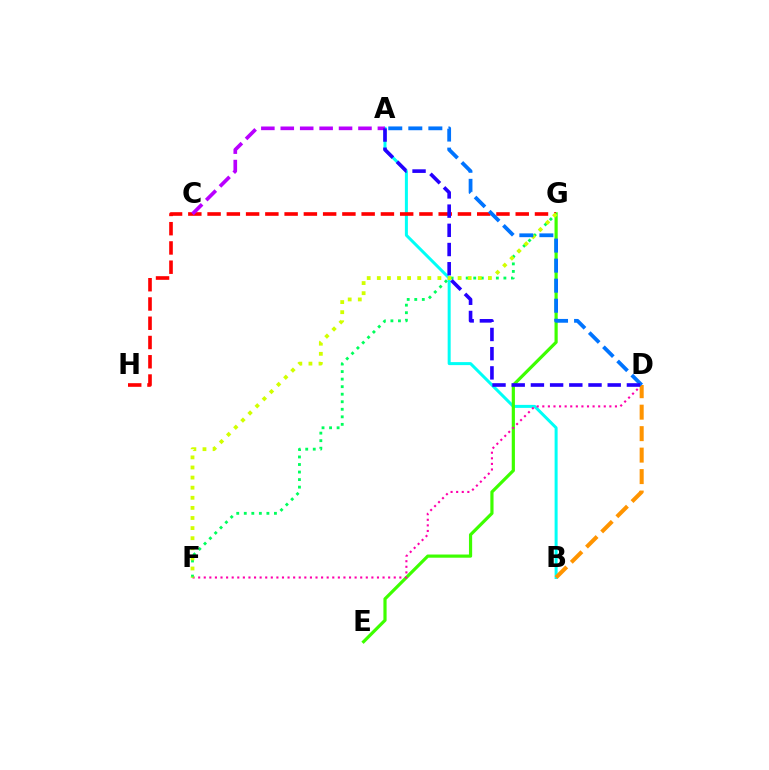{('A', 'B'): [{'color': '#00fff6', 'line_style': 'solid', 'thickness': 2.16}], ('E', 'G'): [{'color': '#3dff00', 'line_style': 'solid', 'thickness': 2.29}], ('G', 'H'): [{'color': '#ff0000', 'line_style': 'dashed', 'thickness': 2.62}], ('D', 'F'): [{'color': '#ff00ac', 'line_style': 'dotted', 'thickness': 1.52}], ('A', 'C'): [{'color': '#b900ff', 'line_style': 'dashed', 'thickness': 2.64}], ('F', 'G'): [{'color': '#00ff5c', 'line_style': 'dotted', 'thickness': 2.05}, {'color': '#d1ff00', 'line_style': 'dotted', 'thickness': 2.74}], ('B', 'D'): [{'color': '#ff9400', 'line_style': 'dashed', 'thickness': 2.92}], ('A', 'D'): [{'color': '#0074ff', 'line_style': 'dashed', 'thickness': 2.72}, {'color': '#2500ff', 'line_style': 'dashed', 'thickness': 2.61}]}